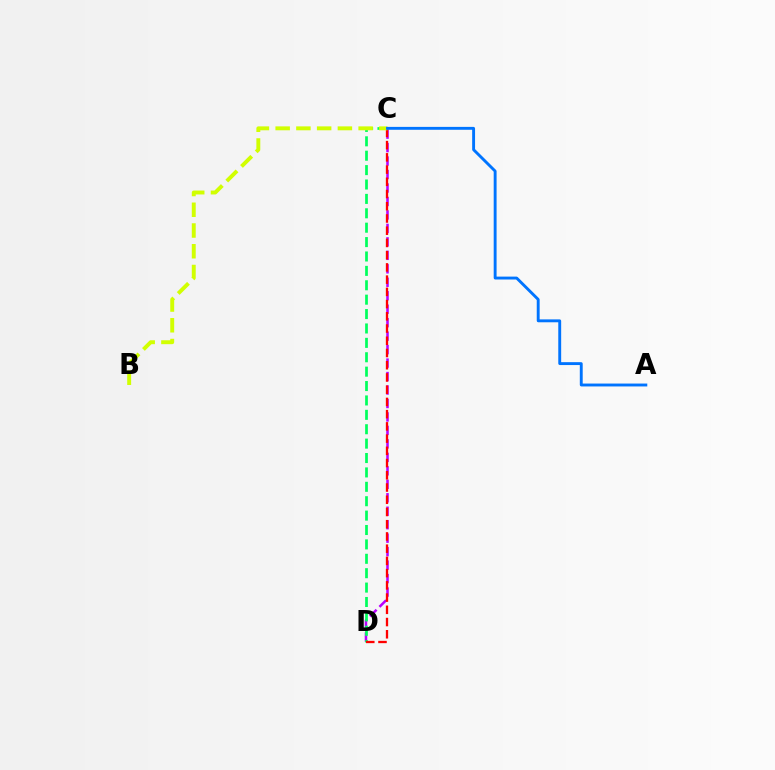{('C', 'D'): [{'color': '#b900ff', 'line_style': 'dashed', 'thickness': 1.83}, {'color': '#00ff5c', 'line_style': 'dashed', 'thickness': 1.96}, {'color': '#ff0000', 'line_style': 'dashed', 'thickness': 1.66}], ('B', 'C'): [{'color': '#d1ff00', 'line_style': 'dashed', 'thickness': 2.82}], ('A', 'C'): [{'color': '#0074ff', 'line_style': 'solid', 'thickness': 2.08}]}